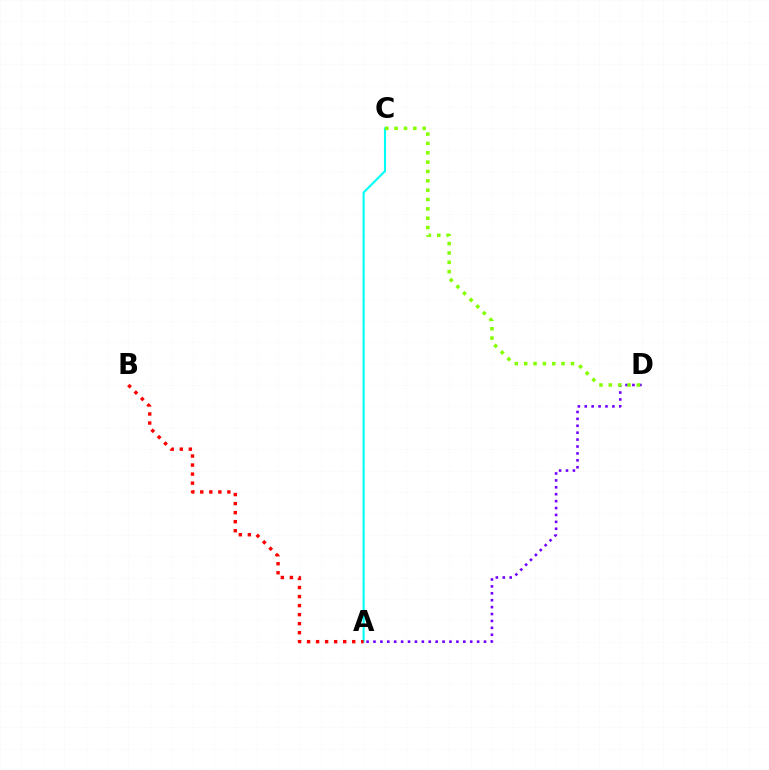{('A', 'D'): [{'color': '#7200ff', 'line_style': 'dotted', 'thickness': 1.88}], ('A', 'C'): [{'color': '#00fff6', 'line_style': 'solid', 'thickness': 1.53}], ('C', 'D'): [{'color': '#84ff00', 'line_style': 'dotted', 'thickness': 2.54}], ('A', 'B'): [{'color': '#ff0000', 'line_style': 'dotted', 'thickness': 2.46}]}